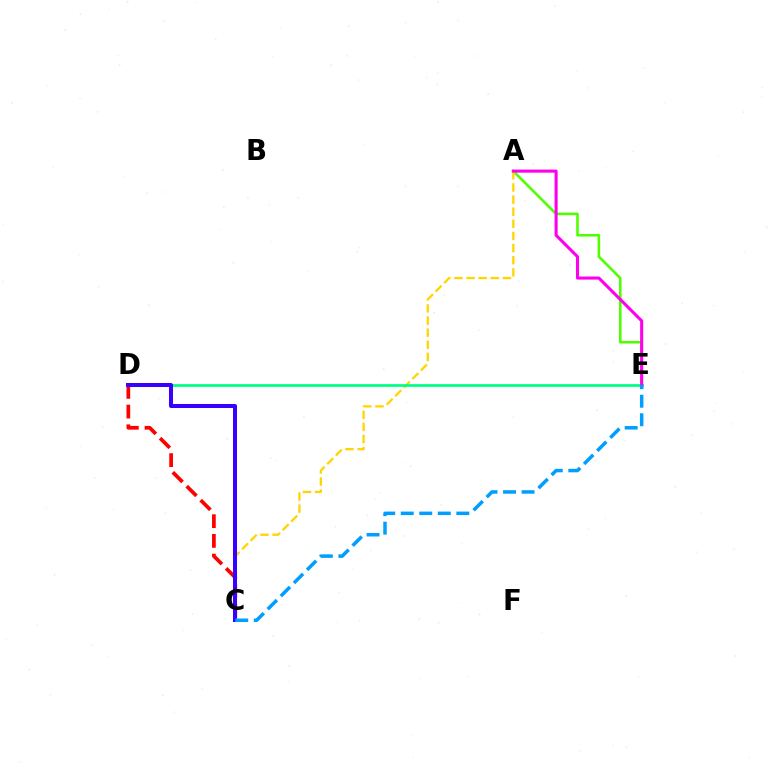{('A', 'E'): [{'color': '#4fff00', 'line_style': 'solid', 'thickness': 1.86}, {'color': '#ff00ed', 'line_style': 'solid', 'thickness': 2.21}], ('A', 'C'): [{'color': '#ffd500', 'line_style': 'dashed', 'thickness': 1.65}], ('D', 'E'): [{'color': '#00ff86', 'line_style': 'solid', 'thickness': 1.99}], ('C', 'D'): [{'color': '#ff0000', 'line_style': 'dashed', 'thickness': 2.68}, {'color': '#3700ff', 'line_style': 'solid', 'thickness': 2.9}], ('C', 'E'): [{'color': '#009eff', 'line_style': 'dashed', 'thickness': 2.52}]}